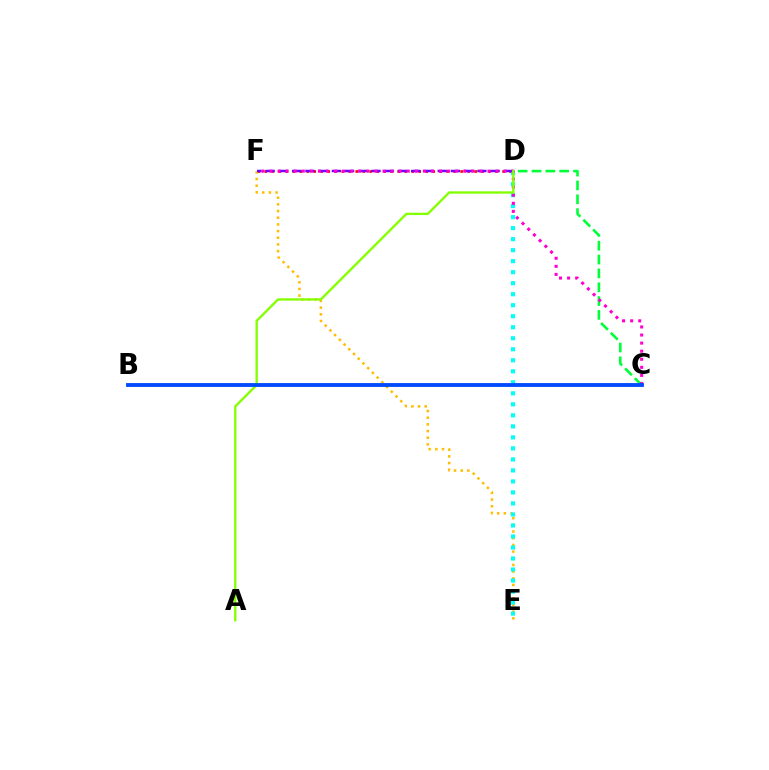{('C', 'D'): [{'color': '#00ff39', 'line_style': 'dashed', 'thickness': 1.88}], ('D', 'F'): [{'color': '#ff0000', 'line_style': 'dotted', 'thickness': 1.9}, {'color': '#7200ff', 'line_style': 'dashed', 'thickness': 1.8}], ('E', 'F'): [{'color': '#ffbd00', 'line_style': 'dotted', 'thickness': 1.81}], ('D', 'E'): [{'color': '#00fff6', 'line_style': 'dotted', 'thickness': 2.99}], ('C', 'F'): [{'color': '#ff00cf', 'line_style': 'dotted', 'thickness': 2.19}], ('A', 'D'): [{'color': '#84ff00', 'line_style': 'solid', 'thickness': 1.69}], ('B', 'C'): [{'color': '#004bff', 'line_style': 'solid', 'thickness': 2.77}]}